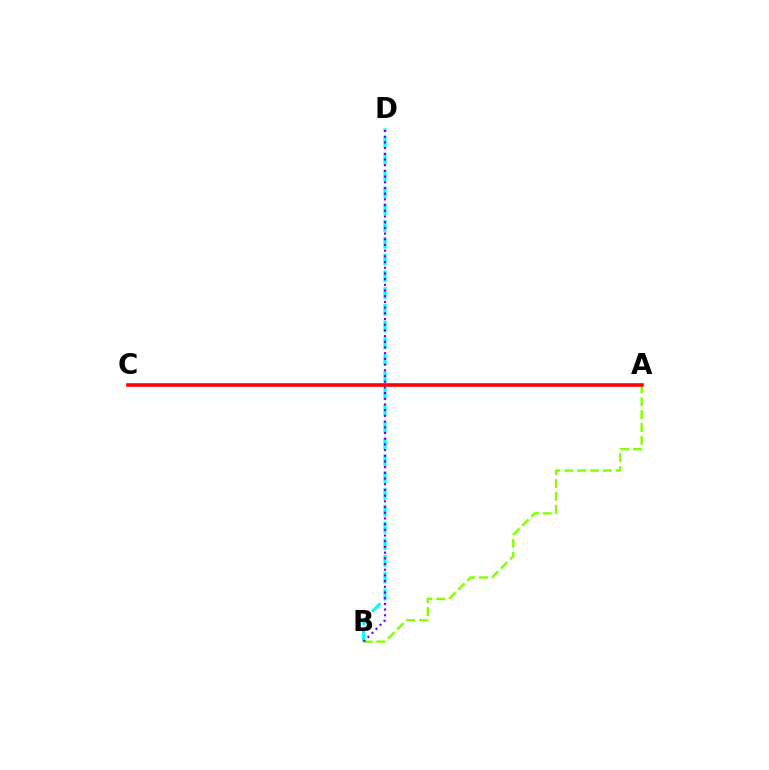{('B', 'D'): [{'color': '#00fff6', 'line_style': 'dashed', 'thickness': 2.28}, {'color': '#7200ff', 'line_style': 'dotted', 'thickness': 1.55}], ('A', 'B'): [{'color': '#84ff00', 'line_style': 'dashed', 'thickness': 1.75}], ('A', 'C'): [{'color': '#ff0000', 'line_style': 'solid', 'thickness': 2.6}]}